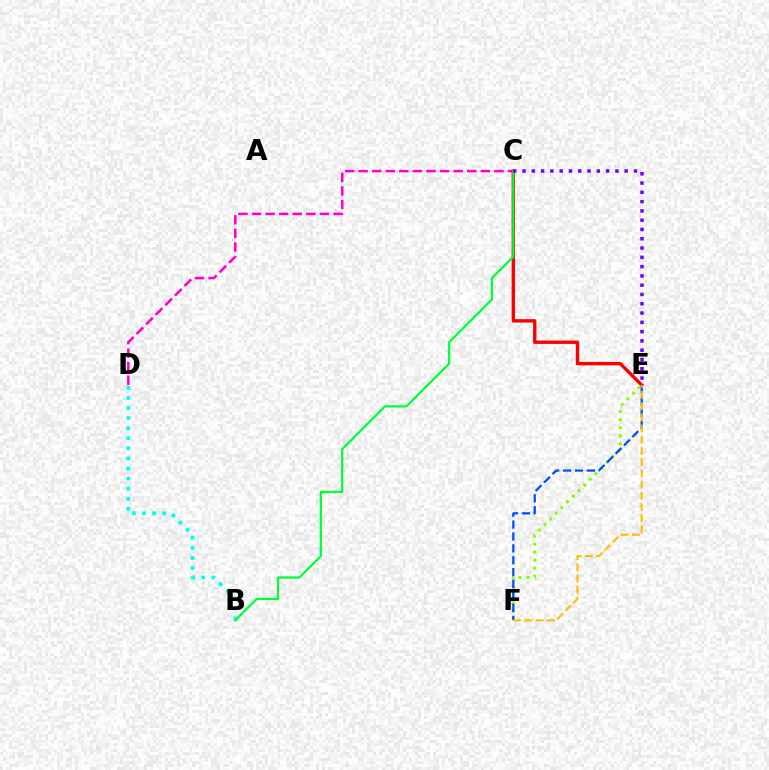{('C', 'D'): [{'color': '#ff00cf', 'line_style': 'dashed', 'thickness': 1.84}], ('C', 'E'): [{'color': '#ff0000', 'line_style': 'solid', 'thickness': 2.44}, {'color': '#7200ff', 'line_style': 'dotted', 'thickness': 2.52}], ('E', 'F'): [{'color': '#84ff00', 'line_style': 'dotted', 'thickness': 2.17}, {'color': '#004bff', 'line_style': 'dashed', 'thickness': 1.62}, {'color': '#ffbd00', 'line_style': 'dashed', 'thickness': 1.52}], ('B', 'D'): [{'color': '#00fff6', 'line_style': 'dotted', 'thickness': 2.74}], ('B', 'C'): [{'color': '#00ff39', 'line_style': 'solid', 'thickness': 1.62}]}